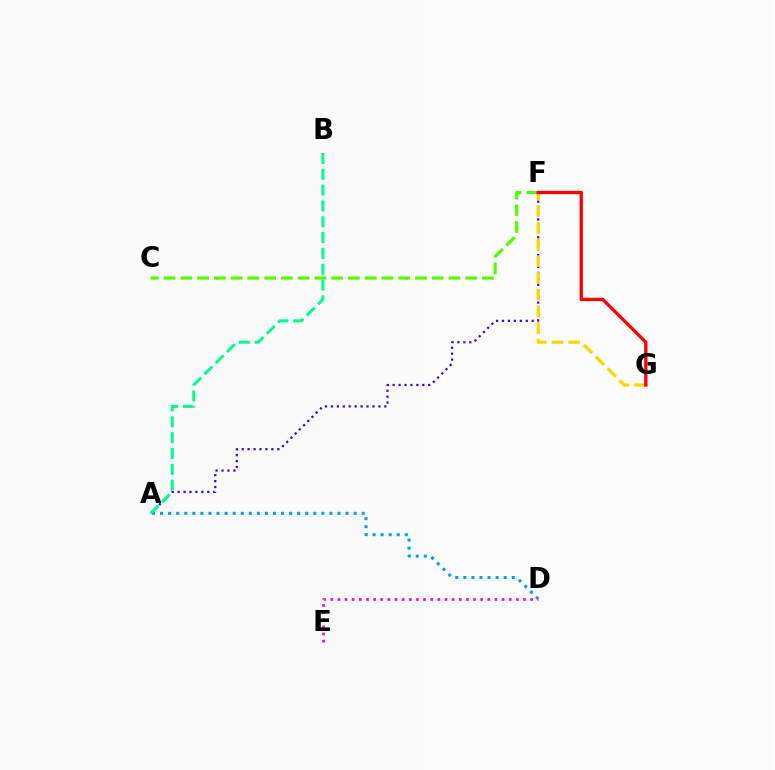{('A', 'D'): [{'color': '#009eff', 'line_style': 'dotted', 'thickness': 2.19}], ('C', 'F'): [{'color': '#4fff00', 'line_style': 'dashed', 'thickness': 2.28}], ('A', 'F'): [{'color': '#3700ff', 'line_style': 'dotted', 'thickness': 1.61}], ('F', 'G'): [{'color': '#ffd500', 'line_style': 'dashed', 'thickness': 2.27}, {'color': '#ff0000', 'line_style': 'solid', 'thickness': 2.38}], ('D', 'E'): [{'color': '#ff00ed', 'line_style': 'dotted', 'thickness': 1.94}], ('A', 'B'): [{'color': '#00ff86', 'line_style': 'dashed', 'thickness': 2.15}]}